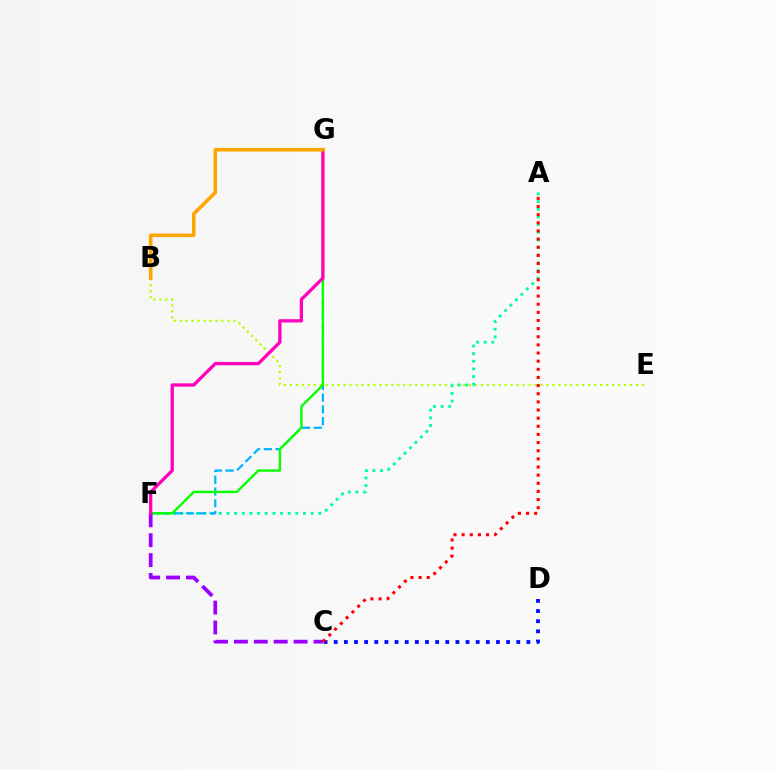{('C', 'D'): [{'color': '#0010ff', 'line_style': 'dotted', 'thickness': 2.76}], ('B', 'E'): [{'color': '#b3ff00', 'line_style': 'dotted', 'thickness': 1.62}], ('A', 'F'): [{'color': '#00ff9d', 'line_style': 'dotted', 'thickness': 2.08}], ('F', 'G'): [{'color': '#00b5ff', 'line_style': 'dashed', 'thickness': 1.6}, {'color': '#08ff00', 'line_style': 'solid', 'thickness': 1.7}, {'color': '#ff00bd', 'line_style': 'solid', 'thickness': 2.37}], ('C', 'F'): [{'color': '#9b00ff', 'line_style': 'dashed', 'thickness': 2.7}], ('B', 'G'): [{'color': '#ffa500', 'line_style': 'solid', 'thickness': 2.57}], ('A', 'C'): [{'color': '#ff0000', 'line_style': 'dotted', 'thickness': 2.21}]}